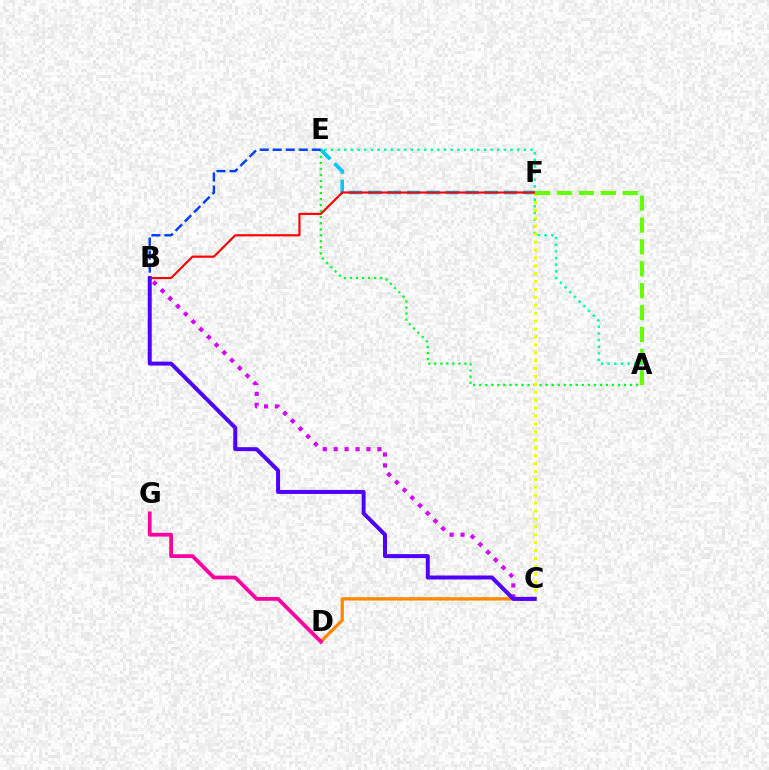{('A', 'E'): [{'color': '#00ffaf', 'line_style': 'dotted', 'thickness': 1.81}, {'color': '#00ff27', 'line_style': 'dotted', 'thickness': 1.64}], ('C', 'D'): [{'color': '#ff8800', 'line_style': 'solid', 'thickness': 2.38}], ('E', 'F'): [{'color': '#00c7ff', 'line_style': 'dashed', 'thickness': 2.63}], ('C', 'F'): [{'color': '#eeff00', 'line_style': 'dotted', 'thickness': 2.15}], ('B', 'C'): [{'color': '#d600ff', 'line_style': 'dotted', 'thickness': 2.97}, {'color': '#4f00ff', 'line_style': 'solid', 'thickness': 2.86}], ('B', 'F'): [{'color': '#ff0000', 'line_style': 'solid', 'thickness': 1.55}], ('D', 'G'): [{'color': '#ff00a0', 'line_style': 'solid', 'thickness': 2.72}], ('A', 'F'): [{'color': '#66ff00', 'line_style': 'dashed', 'thickness': 2.97}], ('B', 'E'): [{'color': '#003fff', 'line_style': 'dashed', 'thickness': 1.77}]}